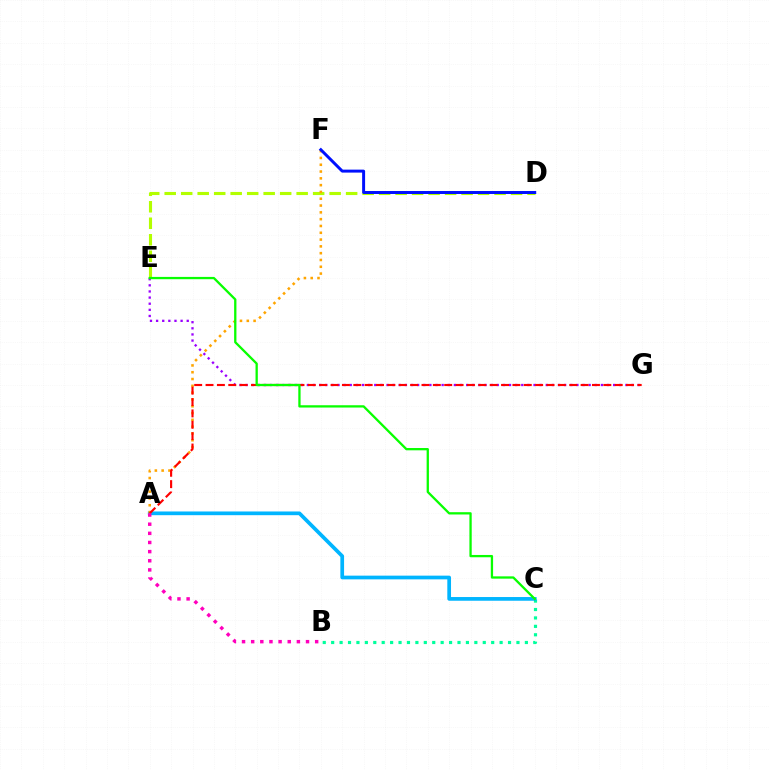{('E', 'G'): [{'color': '#9b00ff', 'line_style': 'dotted', 'thickness': 1.66}], ('D', 'E'): [{'color': '#b3ff00', 'line_style': 'dashed', 'thickness': 2.24}], ('B', 'C'): [{'color': '#00ff9d', 'line_style': 'dotted', 'thickness': 2.29}], ('A', 'C'): [{'color': '#00b5ff', 'line_style': 'solid', 'thickness': 2.67}], ('A', 'F'): [{'color': '#ffa500', 'line_style': 'dotted', 'thickness': 1.85}], ('A', 'G'): [{'color': '#ff0000', 'line_style': 'dashed', 'thickness': 1.54}], ('C', 'E'): [{'color': '#08ff00', 'line_style': 'solid', 'thickness': 1.65}], ('A', 'B'): [{'color': '#ff00bd', 'line_style': 'dotted', 'thickness': 2.48}], ('D', 'F'): [{'color': '#0010ff', 'line_style': 'solid', 'thickness': 2.14}]}